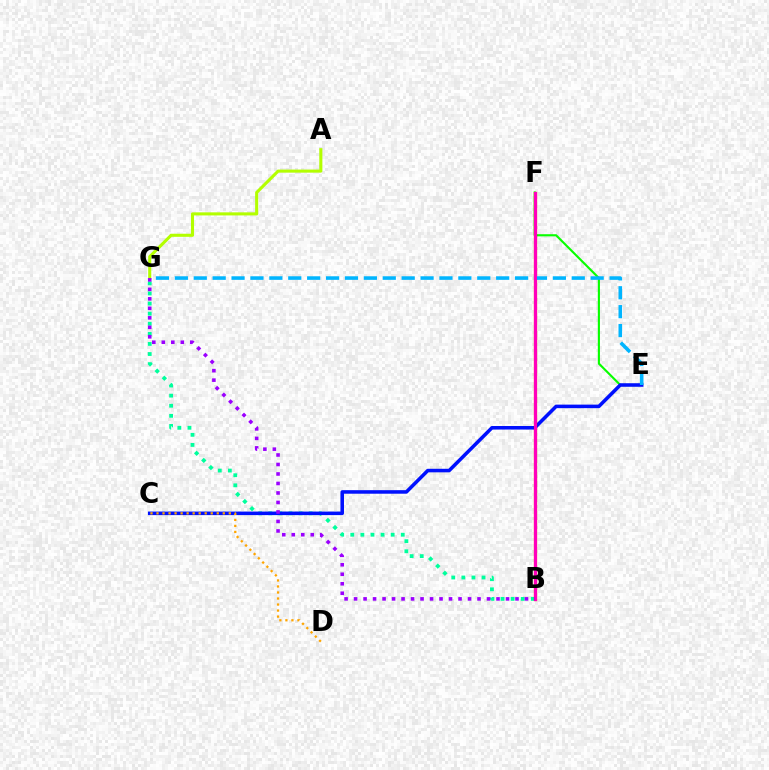{('B', 'G'): [{'color': '#00ff9d', 'line_style': 'dotted', 'thickness': 2.74}, {'color': '#9b00ff', 'line_style': 'dotted', 'thickness': 2.58}], ('E', 'F'): [{'color': '#08ff00', 'line_style': 'solid', 'thickness': 1.54}], ('C', 'E'): [{'color': '#0010ff', 'line_style': 'solid', 'thickness': 2.55}], ('B', 'F'): [{'color': '#ff0000', 'line_style': 'solid', 'thickness': 2.35}, {'color': '#ff00bd', 'line_style': 'solid', 'thickness': 2.17}], ('E', 'G'): [{'color': '#00b5ff', 'line_style': 'dashed', 'thickness': 2.57}], ('A', 'G'): [{'color': '#b3ff00', 'line_style': 'solid', 'thickness': 2.22}], ('C', 'D'): [{'color': '#ffa500', 'line_style': 'dotted', 'thickness': 1.64}]}